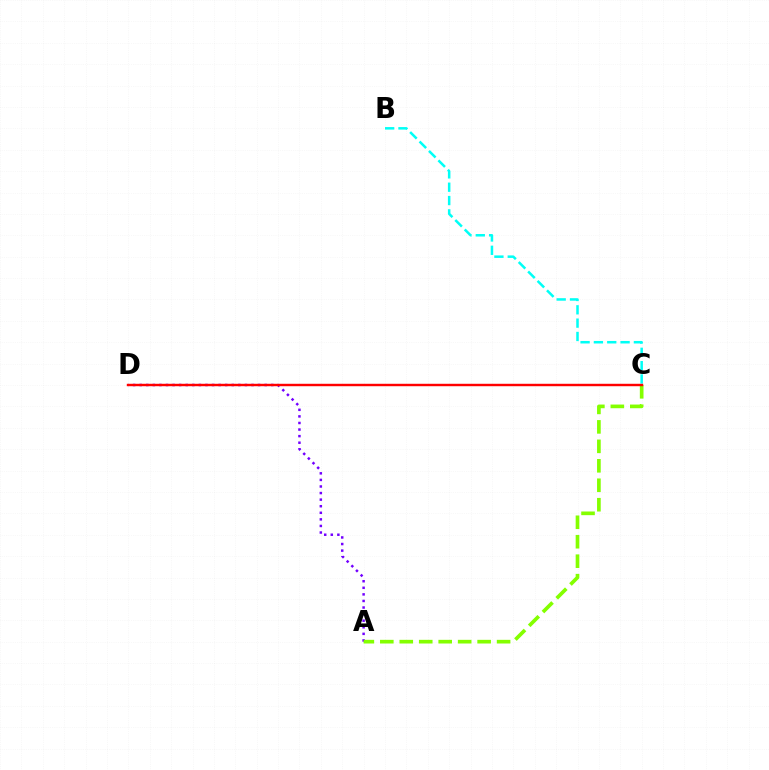{('B', 'C'): [{'color': '#00fff6', 'line_style': 'dashed', 'thickness': 1.81}], ('A', 'D'): [{'color': '#7200ff', 'line_style': 'dotted', 'thickness': 1.79}], ('A', 'C'): [{'color': '#84ff00', 'line_style': 'dashed', 'thickness': 2.64}], ('C', 'D'): [{'color': '#ff0000', 'line_style': 'solid', 'thickness': 1.75}]}